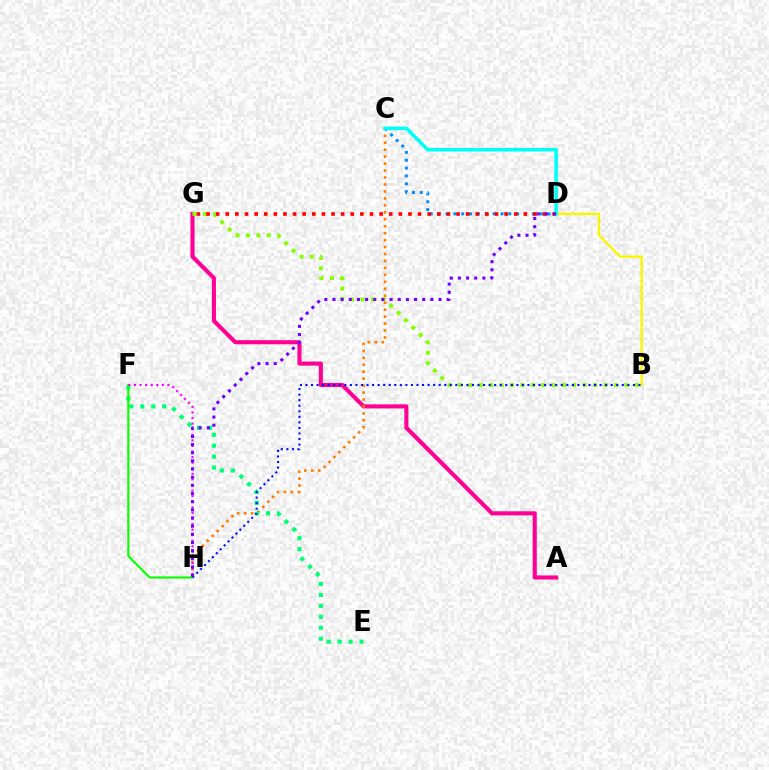{('A', 'G'): [{'color': '#ff0094', 'line_style': 'solid', 'thickness': 2.95}], ('B', 'D'): [{'color': '#fcf500', 'line_style': 'solid', 'thickness': 1.7}], ('C', 'H'): [{'color': '#ff7c00', 'line_style': 'dotted', 'thickness': 1.89}], ('B', 'G'): [{'color': '#84ff00', 'line_style': 'dotted', 'thickness': 2.82}], ('C', 'D'): [{'color': '#008cff', 'line_style': 'dotted', 'thickness': 2.13}, {'color': '#00fff6', 'line_style': 'solid', 'thickness': 2.55}], ('E', 'F'): [{'color': '#00ff74', 'line_style': 'dotted', 'thickness': 2.97}], ('F', 'H'): [{'color': '#08ff00', 'line_style': 'solid', 'thickness': 1.53}, {'color': '#ee00ff', 'line_style': 'dotted', 'thickness': 1.52}], ('D', 'G'): [{'color': '#ff0000', 'line_style': 'dotted', 'thickness': 2.61}], ('B', 'H'): [{'color': '#0010ff', 'line_style': 'dotted', 'thickness': 1.51}], ('D', 'H'): [{'color': '#7200ff', 'line_style': 'dotted', 'thickness': 2.22}]}